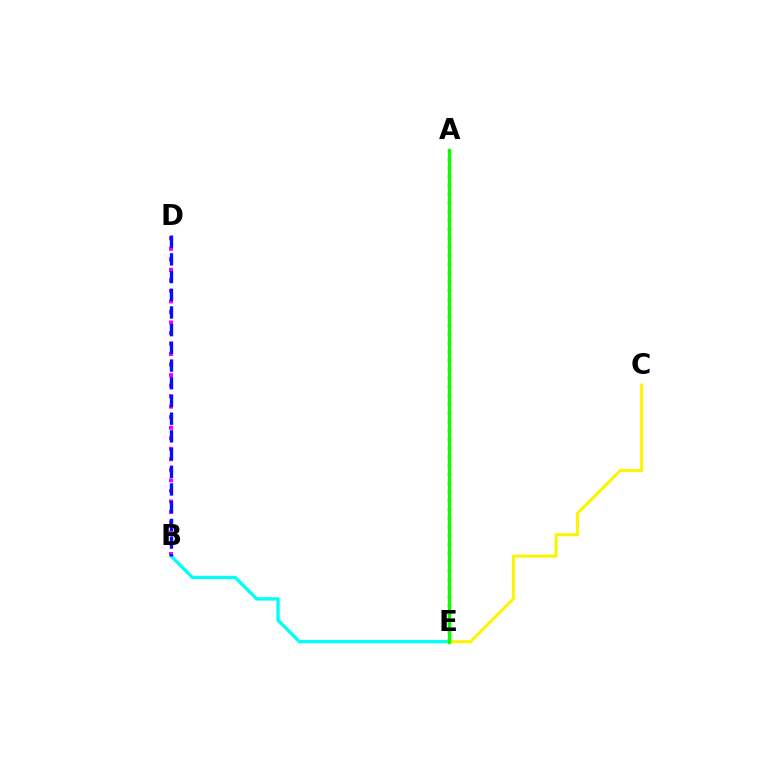{('B', 'D'): [{'color': '#ee00ff', 'line_style': 'dotted', 'thickness': 2.86}, {'color': '#0010ff', 'line_style': 'dashed', 'thickness': 2.4}], ('B', 'E'): [{'color': '#00fff6', 'line_style': 'solid', 'thickness': 2.41}], ('A', 'E'): [{'color': '#ff0000', 'line_style': 'dotted', 'thickness': 2.38}, {'color': '#08ff00', 'line_style': 'solid', 'thickness': 2.41}], ('C', 'E'): [{'color': '#fcf500', 'line_style': 'solid', 'thickness': 2.17}]}